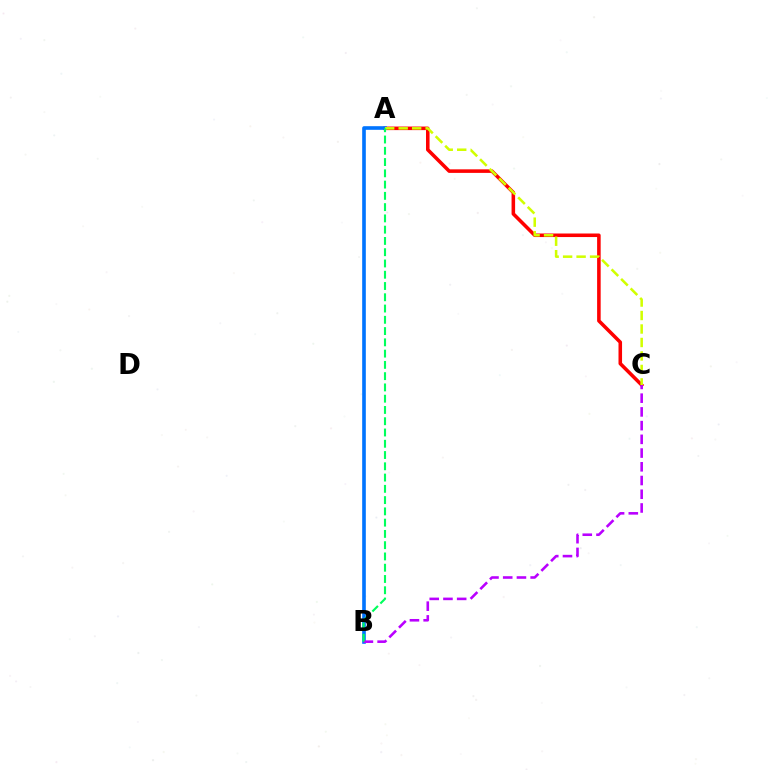{('A', 'C'): [{'color': '#ff0000', 'line_style': 'solid', 'thickness': 2.56}, {'color': '#d1ff00', 'line_style': 'dashed', 'thickness': 1.83}], ('A', 'B'): [{'color': '#0074ff', 'line_style': 'solid', 'thickness': 2.61}, {'color': '#00ff5c', 'line_style': 'dashed', 'thickness': 1.53}], ('B', 'C'): [{'color': '#b900ff', 'line_style': 'dashed', 'thickness': 1.86}]}